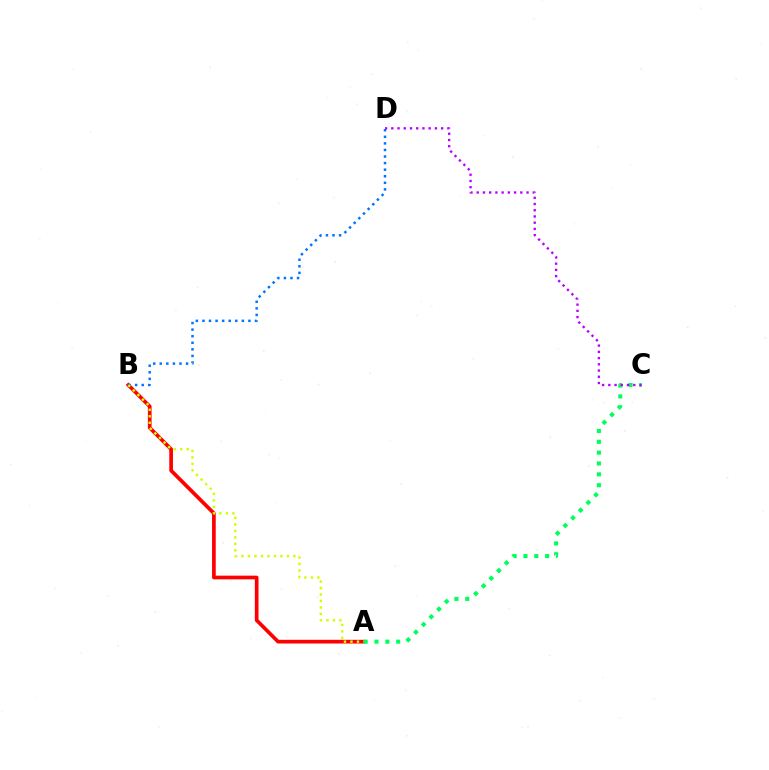{('A', 'B'): [{'color': '#ff0000', 'line_style': 'solid', 'thickness': 2.66}, {'color': '#d1ff00', 'line_style': 'dotted', 'thickness': 1.76}], ('A', 'C'): [{'color': '#00ff5c', 'line_style': 'dotted', 'thickness': 2.95}], ('B', 'D'): [{'color': '#0074ff', 'line_style': 'dotted', 'thickness': 1.79}], ('C', 'D'): [{'color': '#b900ff', 'line_style': 'dotted', 'thickness': 1.69}]}